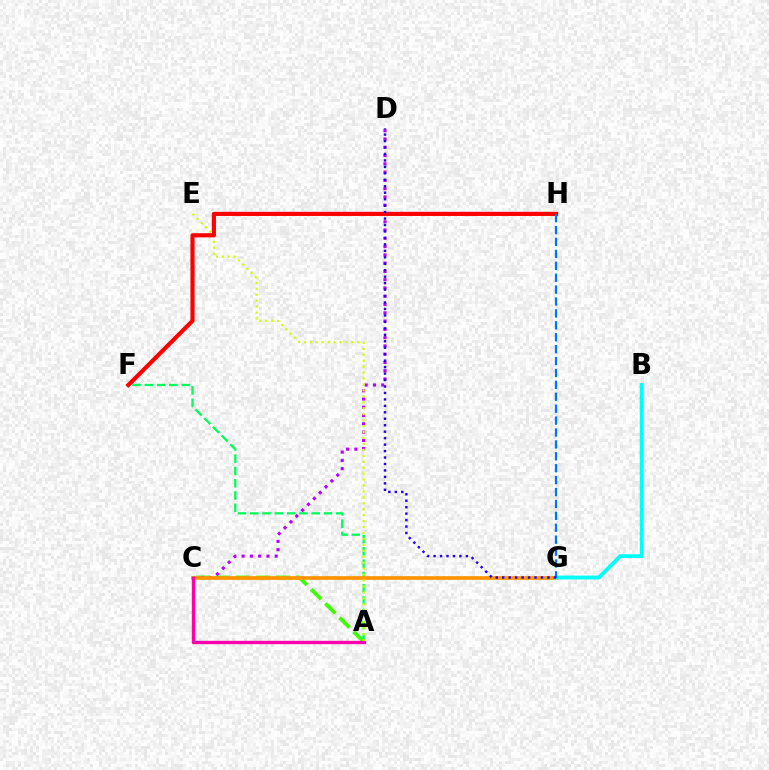{('A', 'C'): [{'color': '#3dff00', 'line_style': 'dashed', 'thickness': 2.72}, {'color': '#ff00ac', 'line_style': 'solid', 'thickness': 2.42}], ('C', 'D'): [{'color': '#b900ff', 'line_style': 'dotted', 'thickness': 2.25}], ('A', 'F'): [{'color': '#00ff5c', 'line_style': 'dashed', 'thickness': 1.67}], ('C', 'G'): [{'color': '#ff9400', 'line_style': 'solid', 'thickness': 2.67}], ('A', 'E'): [{'color': '#d1ff00', 'line_style': 'dotted', 'thickness': 1.61}], ('F', 'H'): [{'color': '#ff0000', 'line_style': 'solid', 'thickness': 2.98}], ('B', 'G'): [{'color': '#00fff6', 'line_style': 'solid', 'thickness': 2.75}], ('G', 'H'): [{'color': '#0074ff', 'line_style': 'dashed', 'thickness': 1.62}], ('D', 'G'): [{'color': '#2500ff', 'line_style': 'dotted', 'thickness': 1.75}]}